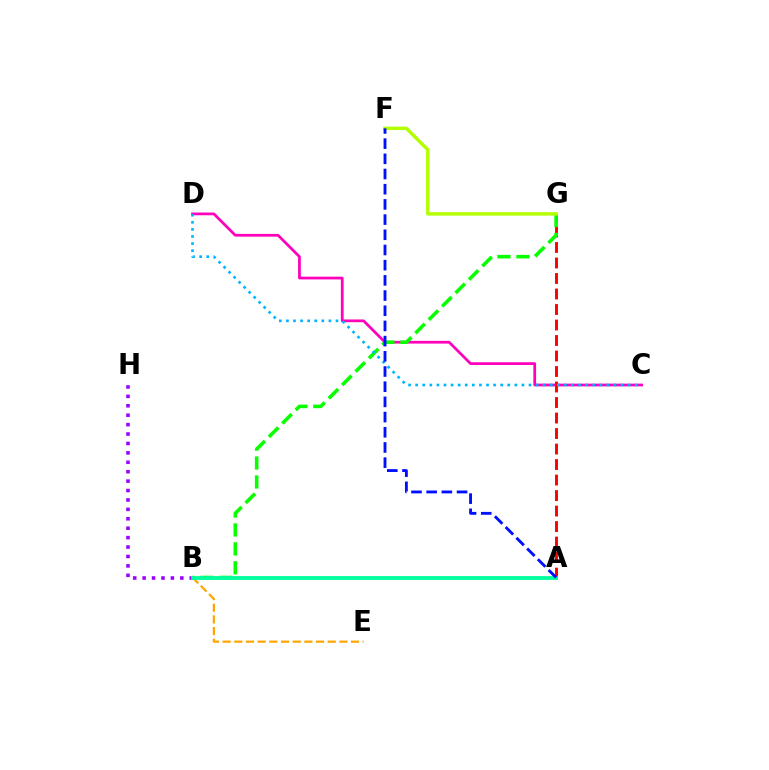{('C', 'D'): [{'color': '#ff00bd', 'line_style': 'solid', 'thickness': 1.97}, {'color': '#00b5ff', 'line_style': 'dotted', 'thickness': 1.92}], ('A', 'G'): [{'color': '#ff0000', 'line_style': 'dashed', 'thickness': 2.11}], ('B', 'E'): [{'color': '#ffa500', 'line_style': 'dashed', 'thickness': 1.59}], ('B', 'H'): [{'color': '#9b00ff', 'line_style': 'dotted', 'thickness': 2.56}], ('B', 'G'): [{'color': '#08ff00', 'line_style': 'dashed', 'thickness': 2.57}], ('A', 'B'): [{'color': '#00ff9d', 'line_style': 'solid', 'thickness': 2.74}], ('F', 'G'): [{'color': '#b3ff00', 'line_style': 'solid', 'thickness': 2.47}], ('A', 'F'): [{'color': '#0010ff', 'line_style': 'dashed', 'thickness': 2.06}]}